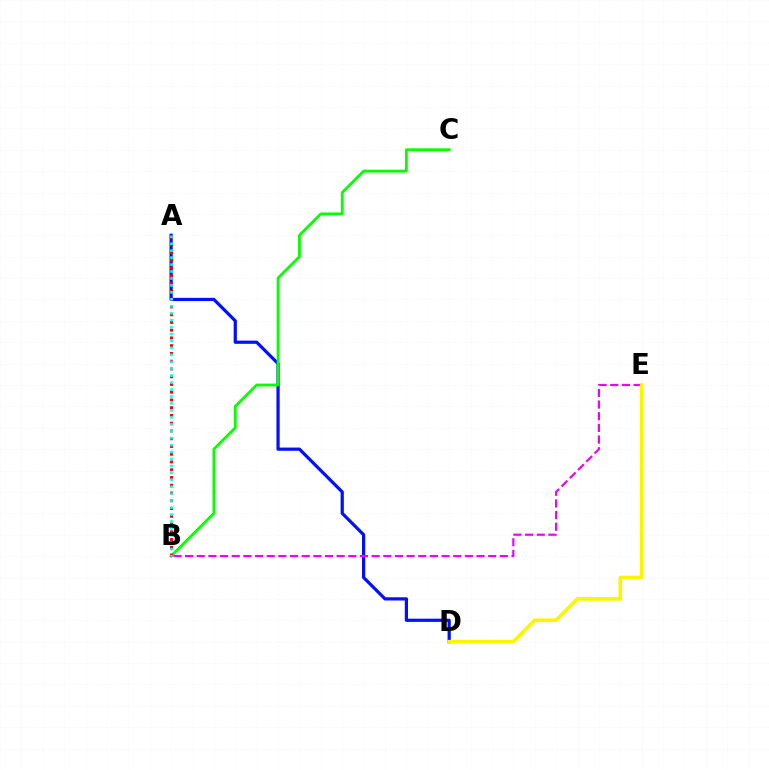{('A', 'D'): [{'color': '#0010ff', 'line_style': 'solid', 'thickness': 2.31}], ('B', 'C'): [{'color': '#08ff00', 'line_style': 'solid', 'thickness': 2.04}], ('A', 'B'): [{'color': '#ff0000', 'line_style': 'dotted', 'thickness': 2.11}, {'color': '#00fff6', 'line_style': 'dotted', 'thickness': 1.89}], ('B', 'E'): [{'color': '#ee00ff', 'line_style': 'dashed', 'thickness': 1.58}], ('D', 'E'): [{'color': '#fcf500', 'line_style': 'solid', 'thickness': 2.61}]}